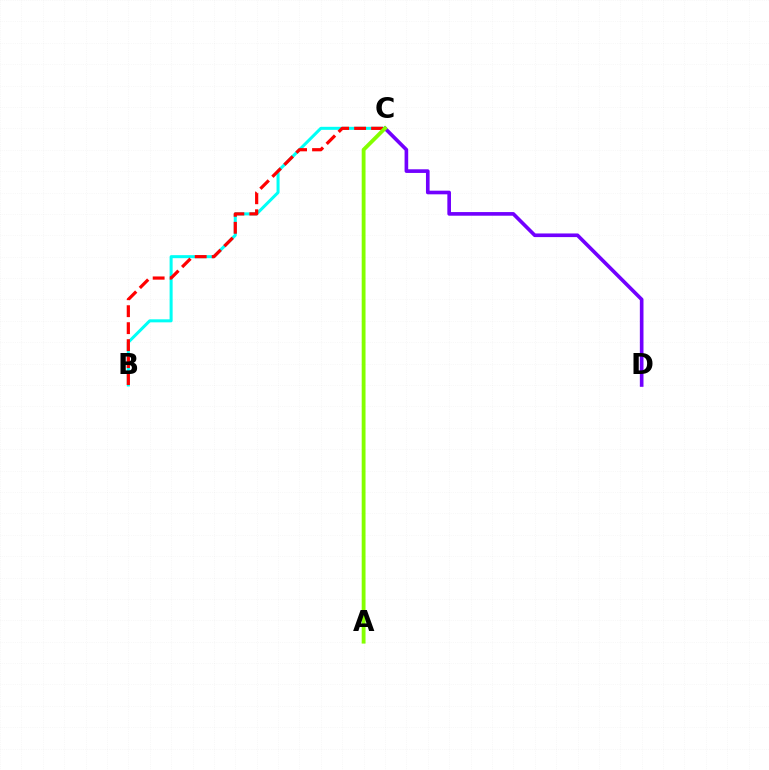{('B', 'C'): [{'color': '#00fff6', 'line_style': 'solid', 'thickness': 2.18}, {'color': '#ff0000', 'line_style': 'dashed', 'thickness': 2.31}], ('C', 'D'): [{'color': '#7200ff', 'line_style': 'solid', 'thickness': 2.62}], ('A', 'C'): [{'color': '#84ff00', 'line_style': 'solid', 'thickness': 2.76}]}